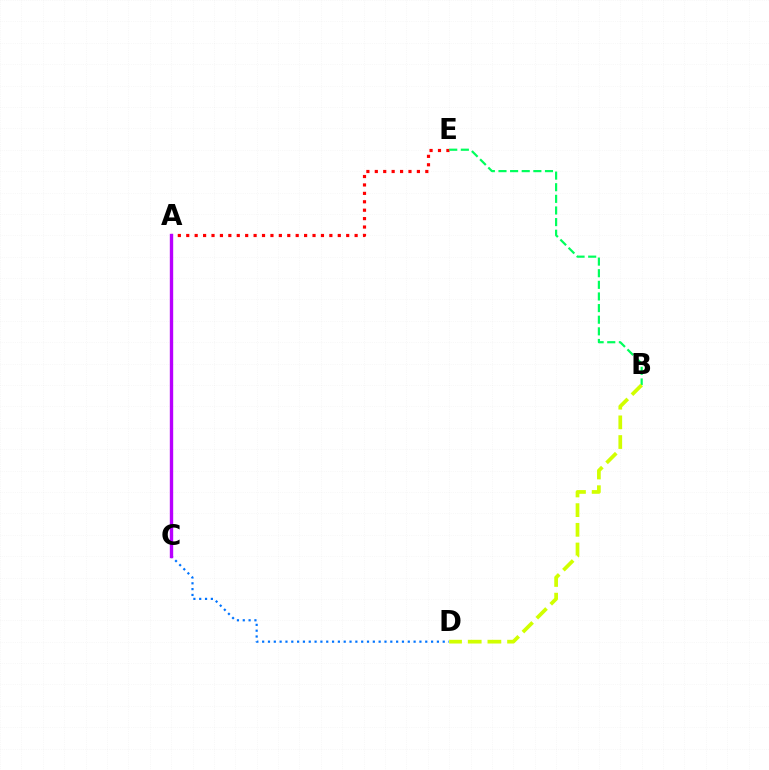{('A', 'E'): [{'color': '#ff0000', 'line_style': 'dotted', 'thickness': 2.29}], ('B', 'E'): [{'color': '#00ff5c', 'line_style': 'dashed', 'thickness': 1.58}], ('C', 'D'): [{'color': '#0074ff', 'line_style': 'dotted', 'thickness': 1.58}], ('A', 'C'): [{'color': '#b900ff', 'line_style': 'solid', 'thickness': 2.43}], ('B', 'D'): [{'color': '#d1ff00', 'line_style': 'dashed', 'thickness': 2.67}]}